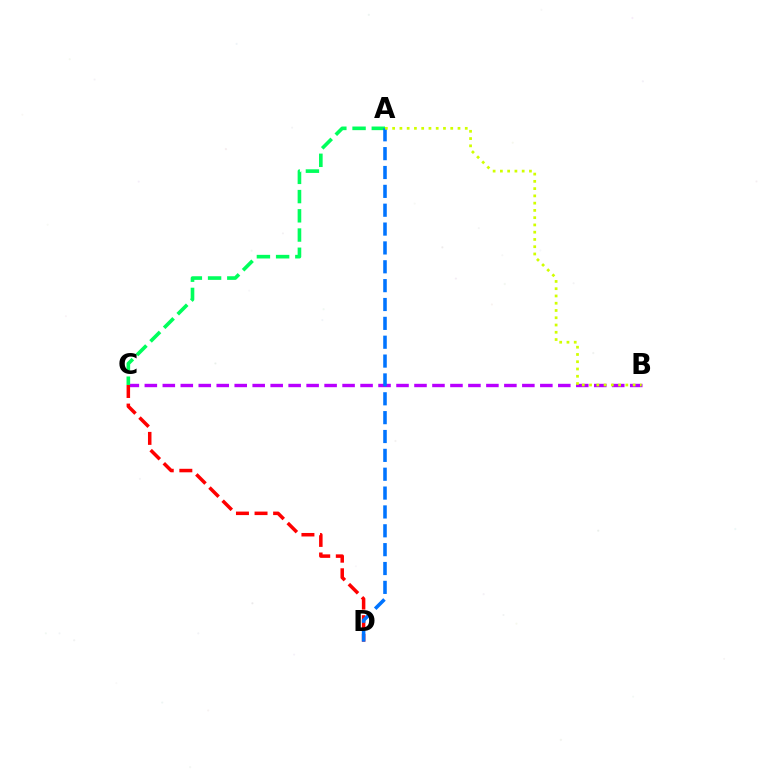{('B', 'C'): [{'color': '#b900ff', 'line_style': 'dashed', 'thickness': 2.44}], ('C', 'D'): [{'color': '#ff0000', 'line_style': 'dashed', 'thickness': 2.52}], ('A', 'C'): [{'color': '#00ff5c', 'line_style': 'dashed', 'thickness': 2.61}], ('A', 'D'): [{'color': '#0074ff', 'line_style': 'dashed', 'thickness': 2.56}], ('A', 'B'): [{'color': '#d1ff00', 'line_style': 'dotted', 'thickness': 1.97}]}